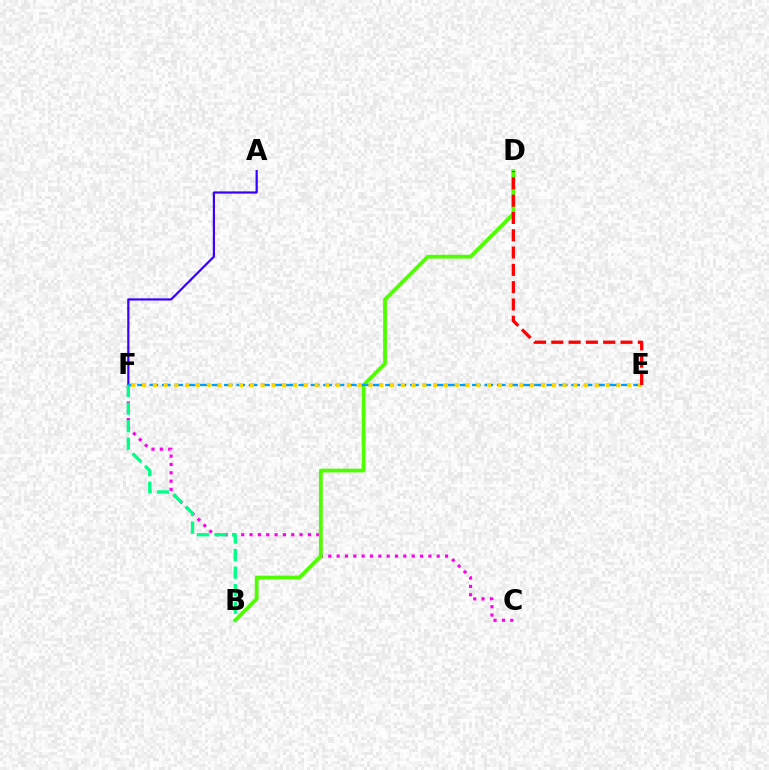{('C', 'F'): [{'color': '#ff00ed', 'line_style': 'dotted', 'thickness': 2.27}], ('B', 'D'): [{'color': '#4fff00', 'line_style': 'solid', 'thickness': 2.71}], ('A', 'F'): [{'color': '#3700ff', 'line_style': 'solid', 'thickness': 1.59}], ('B', 'F'): [{'color': '#00ff86', 'line_style': 'dashed', 'thickness': 2.39}], ('E', 'F'): [{'color': '#009eff', 'line_style': 'dashed', 'thickness': 1.69}, {'color': '#ffd500', 'line_style': 'dotted', 'thickness': 2.93}], ('D', 'E'): [{'color': '#ff0000', 'line_style': 'dashed', 'thickness': 2.35}]}